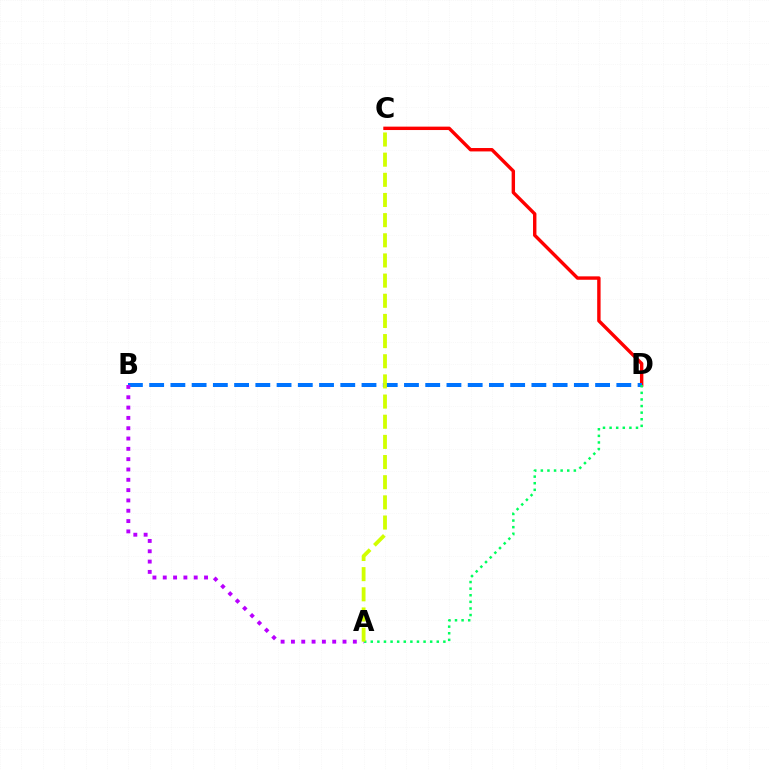{('C', 'D'): [{'color': '#ff0000', 'line_style': 'solid', 'thickness': 2.45}], ('B', 'D'): [{'color': '#0074ff', 'line_style': 'dashed', 'thickness': 2.88}], ('A', 'D'): [{'color': '#00ff5c', 'line_style': 'dotted', 'thickness': 1.79}], ('A', 'B'): [{'color': '#b900ff', 'line_style': 'dotted', 'thickness': 2.8}], ('A', 'C'): [{'color': '#d1ff00', 'line_style': 'dashed', 'thickness': 2.74}]}